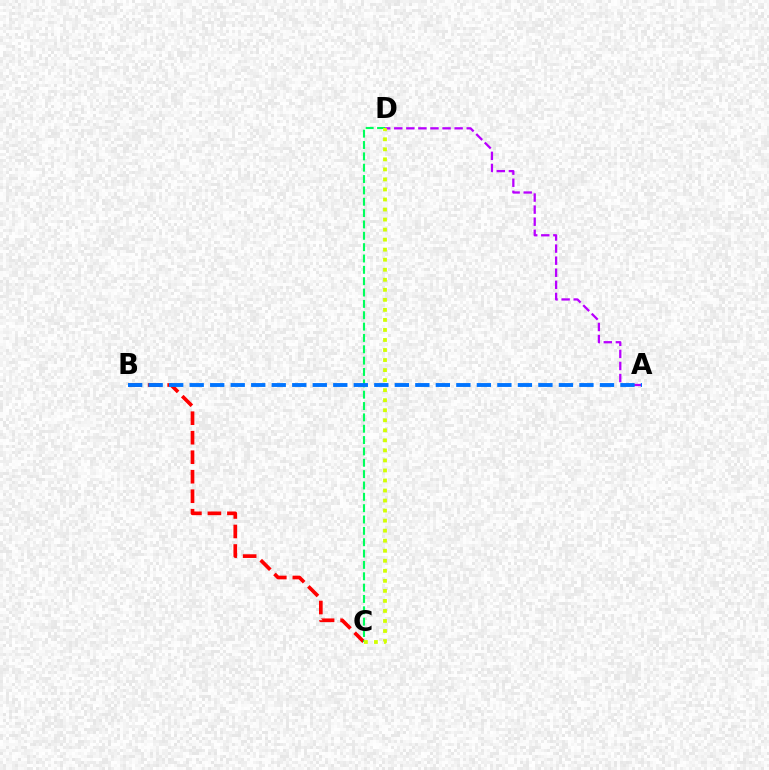{('B', 'C'): [{'color': '#ff0000', 'line_style': 'dashed', 'thickness': 2.65}], ('A', 'D'): [{'color': '#b900ff', 'line_style': 'dashed', 'thickness': 1.64}], ('C', 'D'): [{'color': '#00ff5c', 'line_style': 'dashed', 'thickness': 1.54}, {'color': '#d1ff00', 'line_style': 'dotted', 'thickness': 2.73}], ('A', 'B'): [{'color': '#0074ff', 'line_style': 'dashed', 'thickness': 2.79}]}